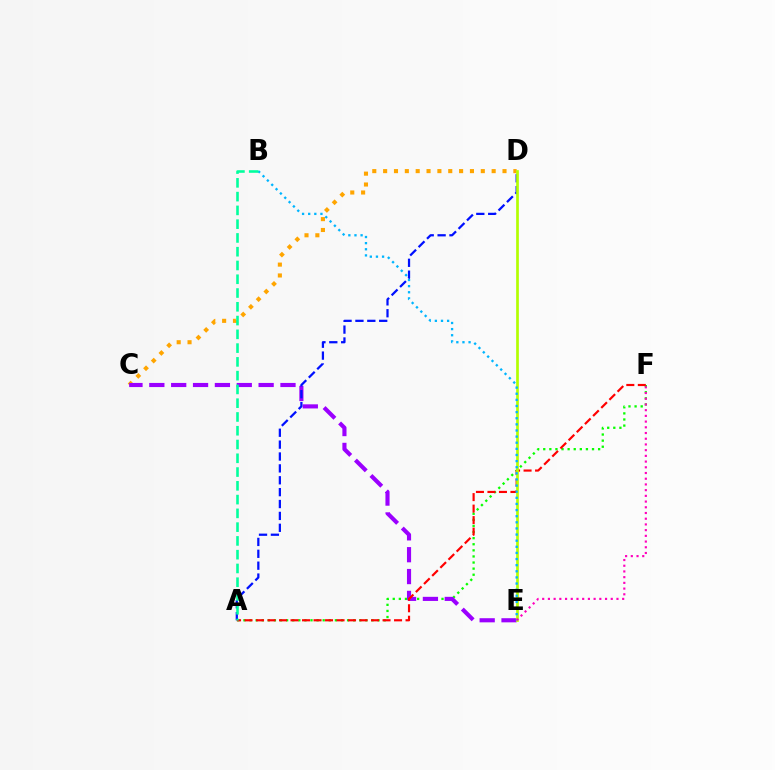{('A', 'F'): [{'color': '#08ff00', 'line_style': 'dotted', 'thickness': 1.66}, {'color': '#ff0000', 'line_style': 'dashed', 'thickness': 1.56}], ('C', 'D'): [{'color': '#ffa500', 'line_style': 'dotted', 'thickness': 2.95}], ('C', 'E'): [{'color': '#9b00ff', 'line_style': 'dashed', 'thickness': 2.97}], ('A', 'D'): [{'color': '#0010ff', 'line_style': 'dashed', 'thickness': 1.61}], ('D', 'E'): [{'color': '#b3ff00', 'line_style': 'solid', 'thickness': 1.94}], ('B', 'E'): [{'color': '#00b5ff', 'line_style': 'dotted', 'thickness': 1.66}], ('E', 'F'): [{'color': '#ff00bd', 'line_style': 'dotted', 'thickness': 1.55}], ('A', 'B'): [{'color': '#00ff9d', 'line_style': 'dashed', 'thickness': 1.87}]}